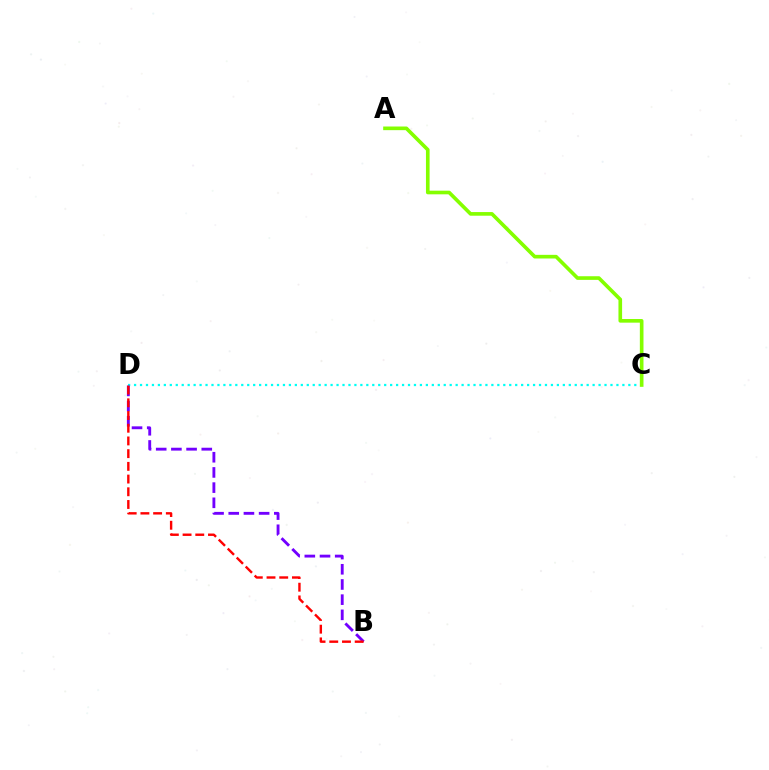{('C', 'D'): [{'color': '#00fff6', 'line_style': 'dotted', 'thickness': 1.62}], ('B', 'D'): [{'color': '#7200ff', 'line_style': 'dashed', 'thickness': 2.06}, {'color': '#ff0000', 'line_style': 'dashed', 'thickness': 1.73}], ('A', 'C'): [{'color': '#84ff00', 'line_style': 'solid', 'thickness': 2.62}]}